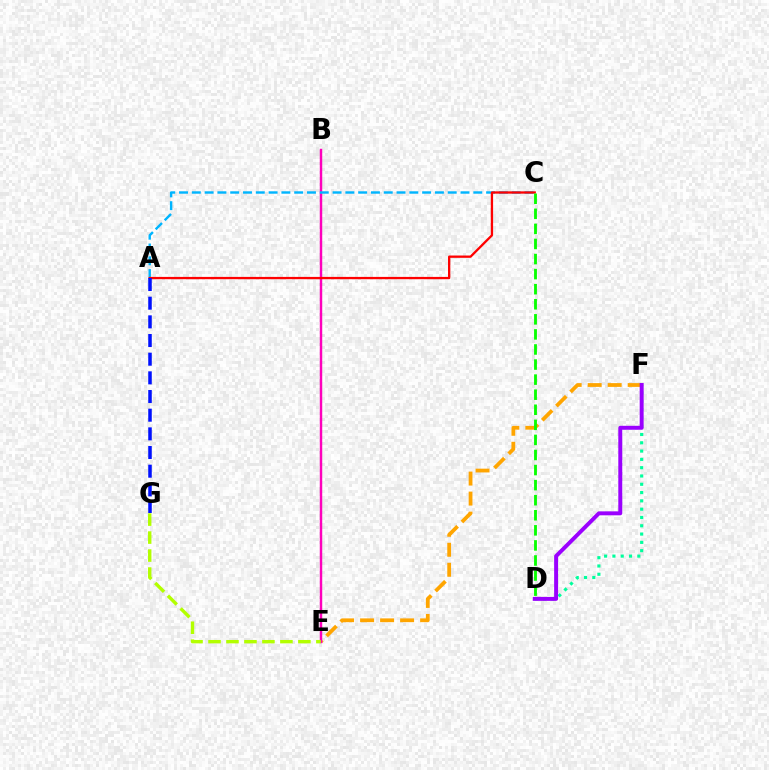{('D', 'F'): [{'color': '#00ff9d', 'line_style': 'dotted', 'thickness': 2.25}, {'color': '#9b00ff', 'line_style': 'solid', 'thickness': 2.85}], ('E', 'F'): [{'color': '#ffa500', 'line_style': 'dashed', 'thickness': 2.72}], ('B', 'E'): [{'color': '#ff00bd', 'line_style': 'solid', 'thickness': 1.76}], ('A', 'C'): [{'color': '#00b5ff', 'line_style': 'dashed', 'thickness': 1.74}, {'color': '#ff0000', 'line_style': 'solid', 'thickness': 1.66}], ('E', 'G'): [{'color': '#b3ff00', 'line_style': 'dashed', 'thickness': 2.44}], ('A', 'G'): [{'color': '#0010ff', 'line_style': 'dashed', 'thickness': 2.54}], ('C', 'D'): [{'color': '#08ff00', 'line_style': 'dashed', 'thickness': 2.05}]}